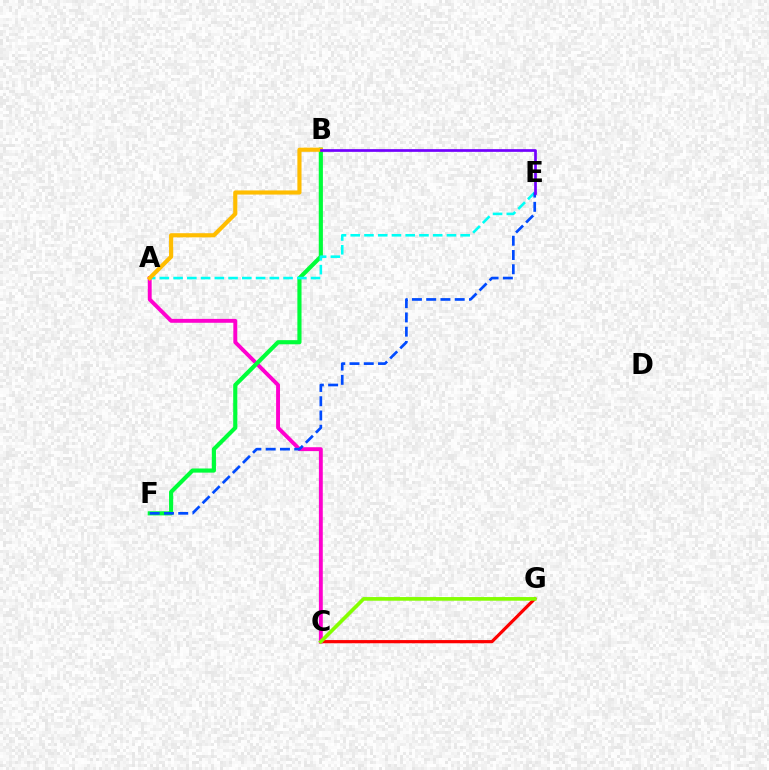{('C', 'G'): [{'color': '#ff0000', 'line_style': 'solid', 'thickness': 2.3}, {'color': '#84ff00', 'line_style': 'solid', 'thickness': 2.64}], ('A', 'C'): [{'color': '#ff00cf', 'line_style': 'solid', 'thickness': 2.8}], ('B', 'F'): [{'color': '#00ff39', 'line_style': 'solid', 'thickness': 2.98}], ('A', 'E'): [{'color': '#00fff6', 'line_style': 'dashed', 'thickness': 1.87}], ('E', 'F'): [{'color': '#004bff', 'line_style': 'dashed', 'thickness': 1.94}], ('A', 'B'): [{'color': '#ffbd00', 'line_style': 'solid', 'thickness': 2.98}], ('B', 'E'): [{'color': '#7200ff', 'line_style': 'solid', 'thickness': 1.95}]}